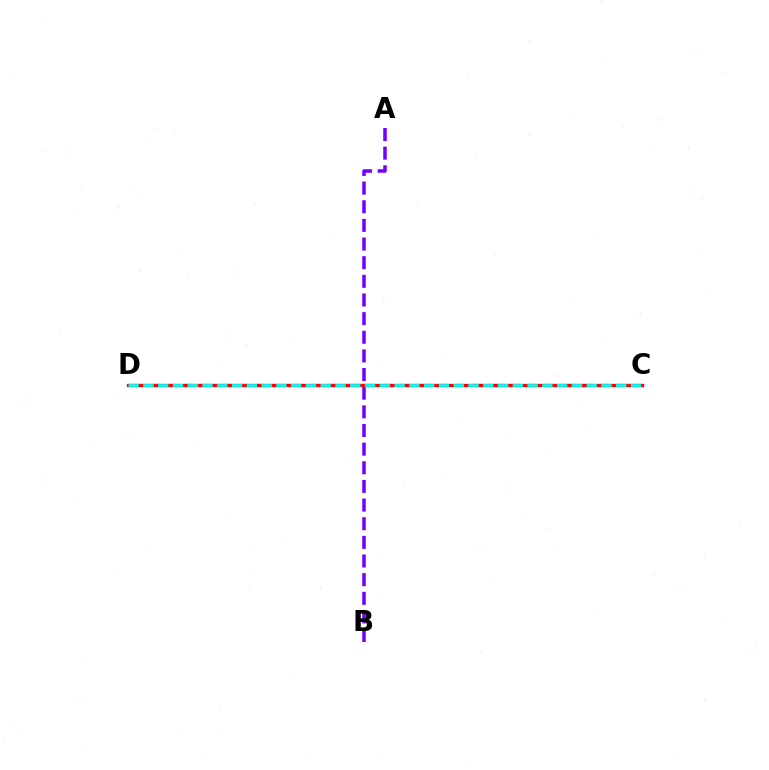{('A', 'B'): [{'color': '#7200ff', 'line_style': 'dashed', 'thickness': 2.53}], ('C', 'D'): [{'color': '#84ff00', 'line_style': 'dashed', 'thickness': 2.45}, {'color': '#ff0000', 'line_style': 'solid', 'thickness': 2.37}, {'color': '#00fff6', 'line_style': 'dashed', 'thickness': 2.01}]}